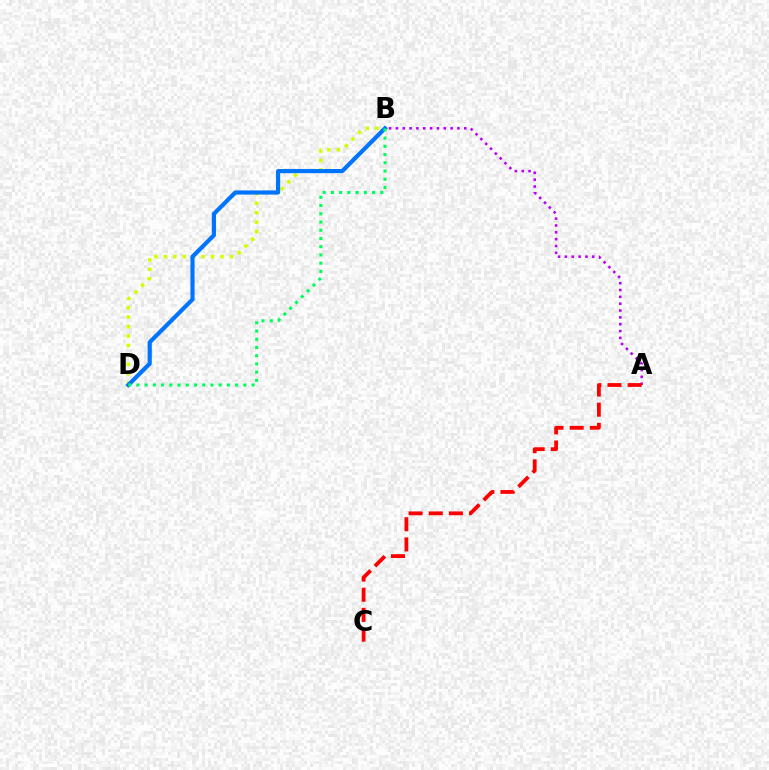{('A', 'B'): [{'color': '#b900ff', 'line_style': 'dotted', 'thickness': 1.86}], ('B', 'D'): [{'color': '#d1ff00', 'line_style': 'dotted', 'thickness': 2.57}, {'color': '#0074ff', 'line_style': 'solid', 'thickness': 2.99}, {'color': '#00ff5c', 'line_style': 'dotted', 'thickness': 2.24}], ('A', 'C'): [{'color': '#ff0000', 'line_style': 'dashed', 'thickness': 2.74}]}